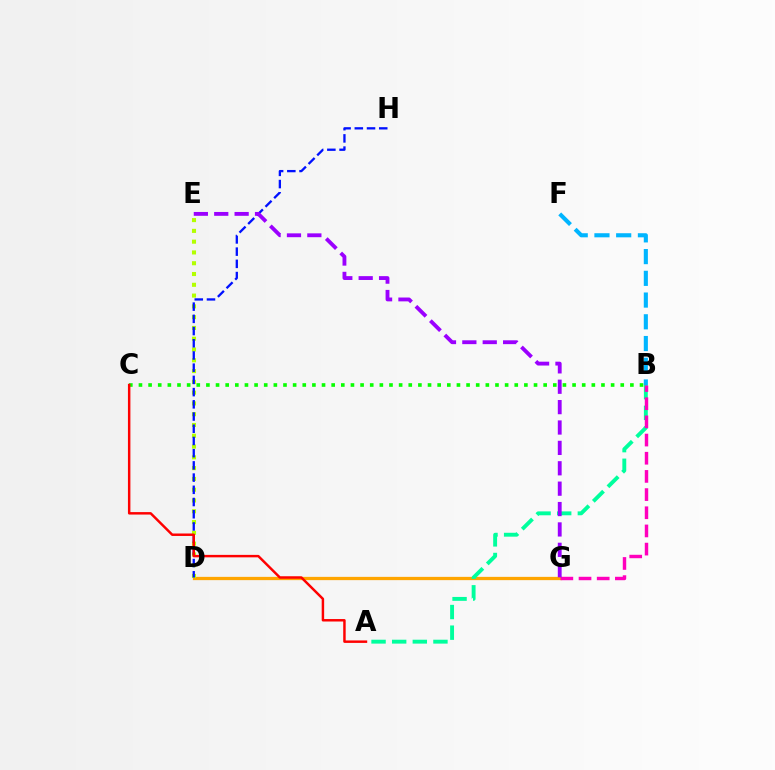{('D', 'G'): [{'color': '#ffa500', 'line_style': 'solid', 'thickness': 2.36}], ('A', 'B'): [{'color': '#00ff9d', 'line_style': 'dashed', 'thickness': 2.8}], ('B', 'G'): [{'color': '#ff00bd', 'line_style': 'dashed', 'thickness': 2.47}], ('B', 'C'): [{'color': '#08ff00', 'line_style': 'dotted', 'thickness': 2.62}], ('D', 'E'): [{'color': '#b3ff00', 'line_style': 'dotted', 'thickness': 2.93}], ('D', 'H'): [{'color': '#0010ff', 'line_style': 'dashed', 'thickness': 1.66}], ('A', 'C'): [{'color': '#ff0000', 'line_style': 'solid', 'thickness': 1.77}], ('E', 'G'): [{'color': '#9b00ff', 'line_style': 'dashed', 'thickness': 2.77}], ('B', 'F'): [{'color': '#00b5ff', 'line_style': 'dashed', 'thickness': 2.95}]}